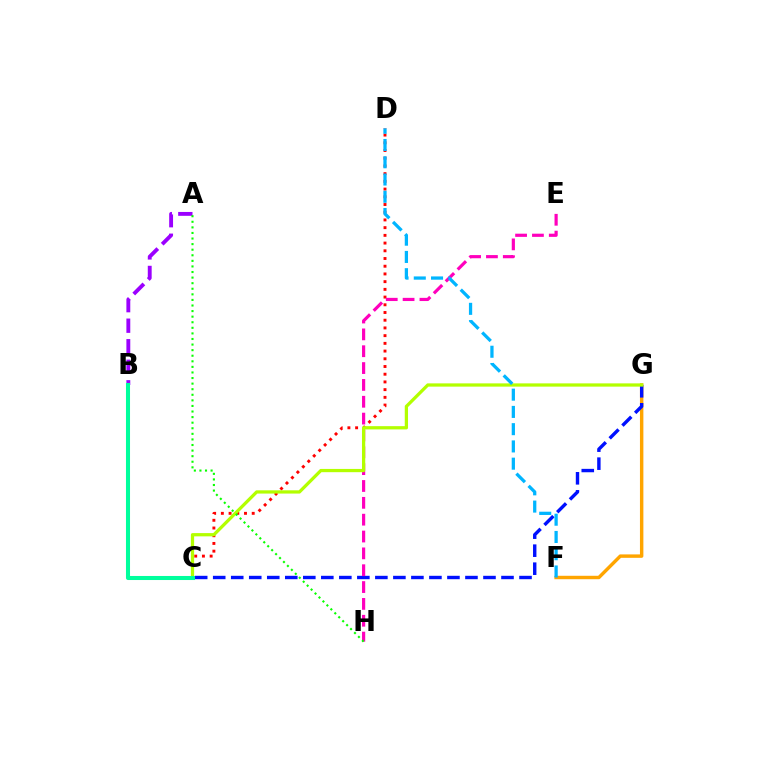{('C', 'D'): [{'color': '#ff0000', 'line_style': 'dotted', 'thickness': 2.1}], ('F', 'G'): [{'color': '#ffa500', 'line_style': 'solid', 'thickness': 2.46}], ('C', 'G'): [{'color': '#0010ff', 'line_style': 'dashed', 'thickness': 2.45}, {'color': '#b3ff00', 'line_style': 'solid', 'thickness': 2.34}], ('E', 'H'): [{'color': '#ff00bd', 'line_style': 'dashed', 'thickness': 2.29}], ('A', 'B'): [{'color': '#9b00ff', 'line_style': 'dashed', 'thickness': 2.79}], ('A', 'H'): [{'color': '#08ff00', 'line_style': 'dotted', 'thickness': 1.52}], ('D', 'F'): [{'color': '#00b5ff', 'line_style': 'dashed', 'thickness': 2.34}], ('B', 'C'): [{'color': '#00ff9d', 'line_style': 'solid', 'thickness': 2.92}]}